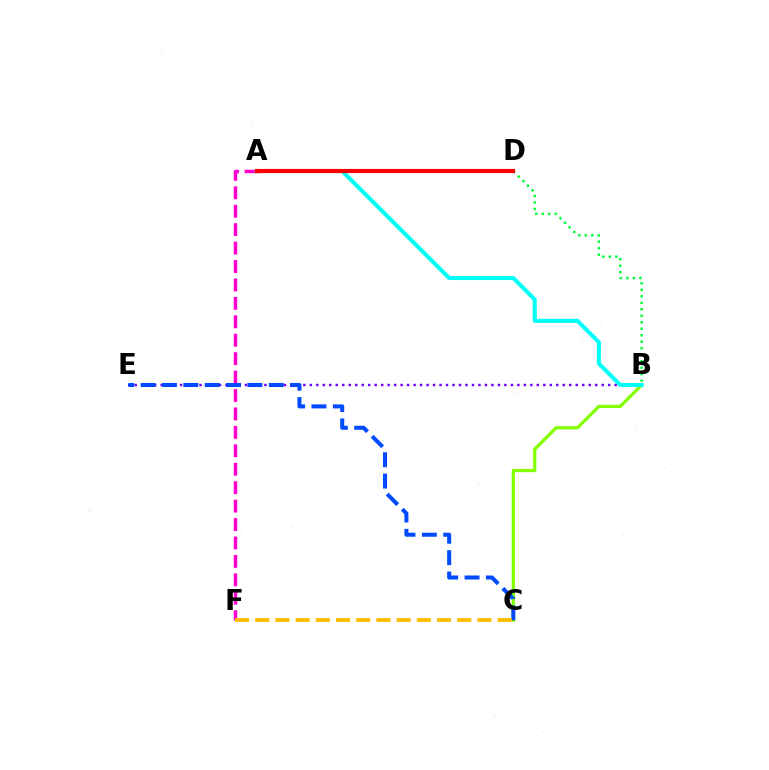{('B', 'D'): [{'color': '#00ff39', 'line_style': 'dotted', 'thickness': 1.76}], ('A', 'F'): [{'color': '#ff00cf', 'line_style': 'dashed', 'thickness': 2.5}], ('B', 'E'): [{'color': '#7200ff', 'line_style': 'dotted', 'thickness': 1.76}], ('B', 'C'): [{'color': '#84ff00', 'line_style': 'solid', 'thickness': 2.34}], ('C', 'E'): [{'color': '#004bff', 'line_style': 'dashed', 'thickness': 2.9}], ('A', 'B'): [{'color': '#00fff6', 'line_style': 'solid', 'thickness': 2.9}], ('C', 'F'): [{'color': '#ffbd00', 'line_style': 'dashed', 'thickness': 2.74}], ('A', 'D'): [{'color': '#ff0000', 'line_style': 'solid', 'thickness': 2.99}]}